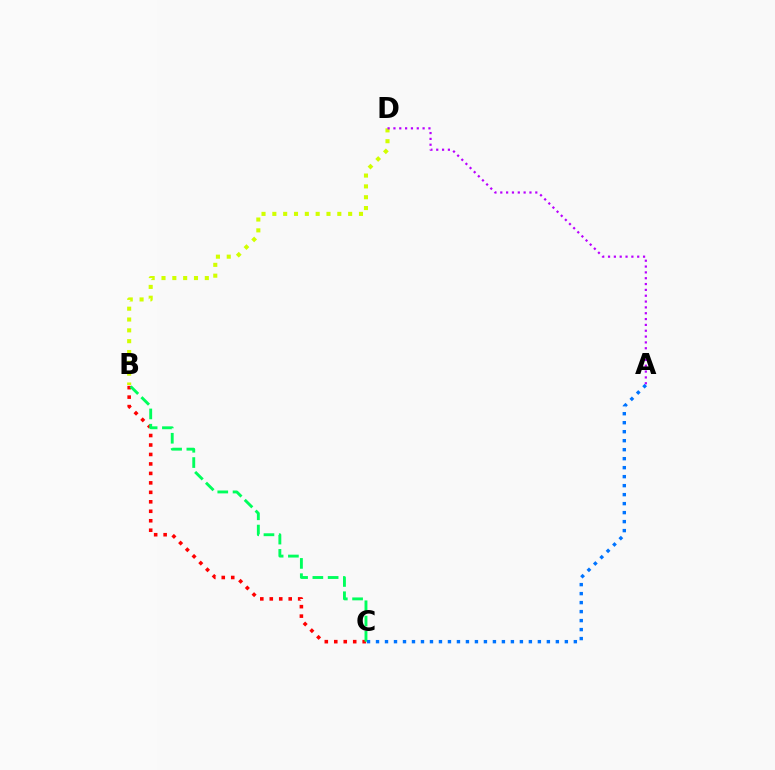{('B', 'D'): [{'color': '#d1ff00', 'line_style': 'dotted', 'thickness': 2.94}], ('B', 'C'): [{'color': '#ff0000', 'line_style': 'dotted', 'thickness': 2.57}, {'color': '#00ff5c', 'line_style': 'dashed', 'thickness': 2.08}], ('A', 'D'): [{'color': '#b900ff', 'line_style': 'dotted', 'thickness': 1.59}], ('A', 'C'): [{'color': '#0074ff', 'line_style': 'dotted', 'thickness': 2.44}]}